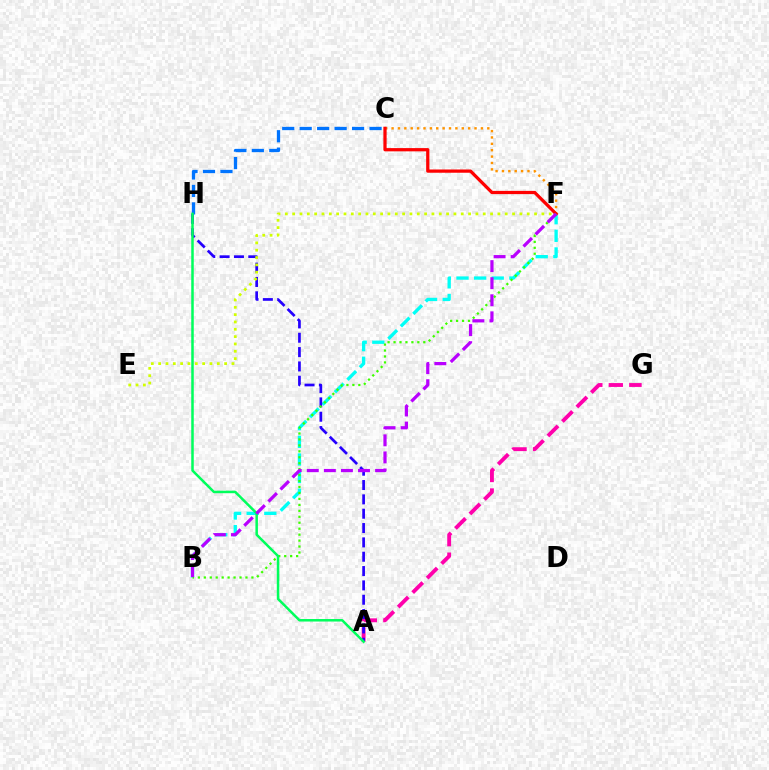{('C', 'F'): [{'color': '#ff9400', 'line_style': 'dotted', 'thickness': 1.73}, {'color': '#ff0000', 'line_style': 'solid', 'thickness': 2.33}], ('A', 'G'): [{'color': '#ff00ac', 'line_style': 'dashed', 'thickness': 2.78}], ('B', 'F'): [{'color': '#00fff6', 'line_style': 'dashed', 'thickness': 2.39}, {'color': '#3dff00', 'line_style': 'dotted', 'thickness': 1.62}, {'color': '#b900ff', 'line_style': 'dashed', 'thickness': 2.32}], ('A', 'H'): [{'color': '#2500ff', 'line_style': 'dashed', 'thickness': 1.95}, {'color': '#00ff5c', 'line_style': 'solid', 'thickness': 1.81}], ('C', 'H'): [{'color': '#0074ff', 'line_style': 'dashed', 'thickness': 2.37}], ('E', 'F'): [{'color': '#d1ff00', 'line_style': 'dotted', 'thickness': 1.99}]}